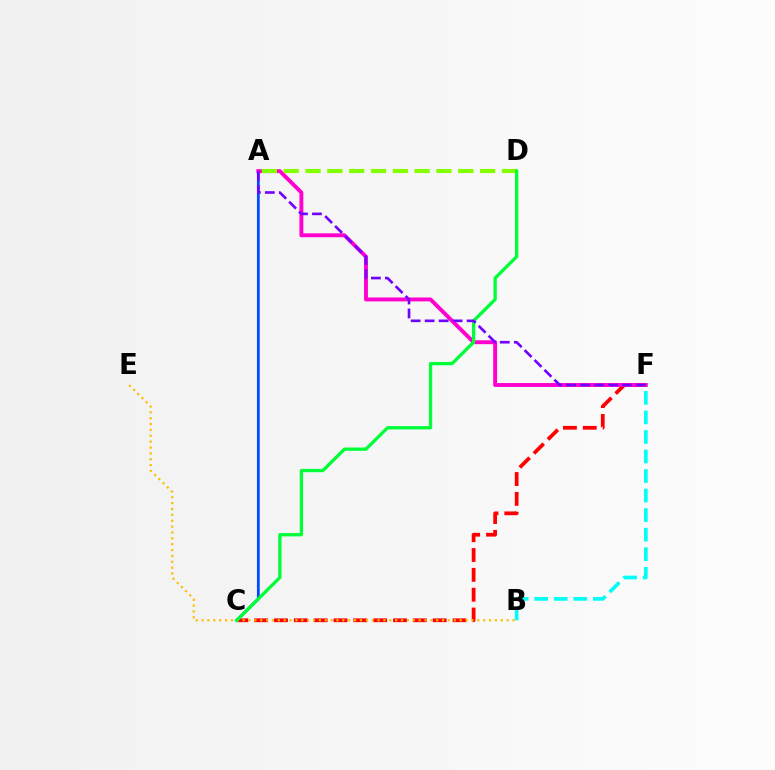{('C', 'F'): [{'color': '#ff0000', 'line_style': 'dashed', 'thickness': 2.7}], ('A', 'C'): [{'color': '#004bff', 'line_style': 'solid', 'thickness': 2.01}], ('A', 'F'): [{'color': '#ff00cf', 'line_style': 'solid', 'thickness': 2.81}, {'color': '#7200ff', 'line_style': 'dashed', 'thickness': 1.9}], ('A', 'D'): [{'color': '#84ff00', 'line_style': 'dashed', 'thickness': 2.96}], ('B', 'E'): [{'color': '#ffbd00', 'line_style': 'dotted', 'thickness': 1.59}], ('C', 'D'): [{'color': '#00ff39', 'line_style': 'solid', 'thickness': 2.38}], ('B', 'F'): [{'color': '#00fff6', 'line_style': 'dashed', 'thickness': 2.65}]}